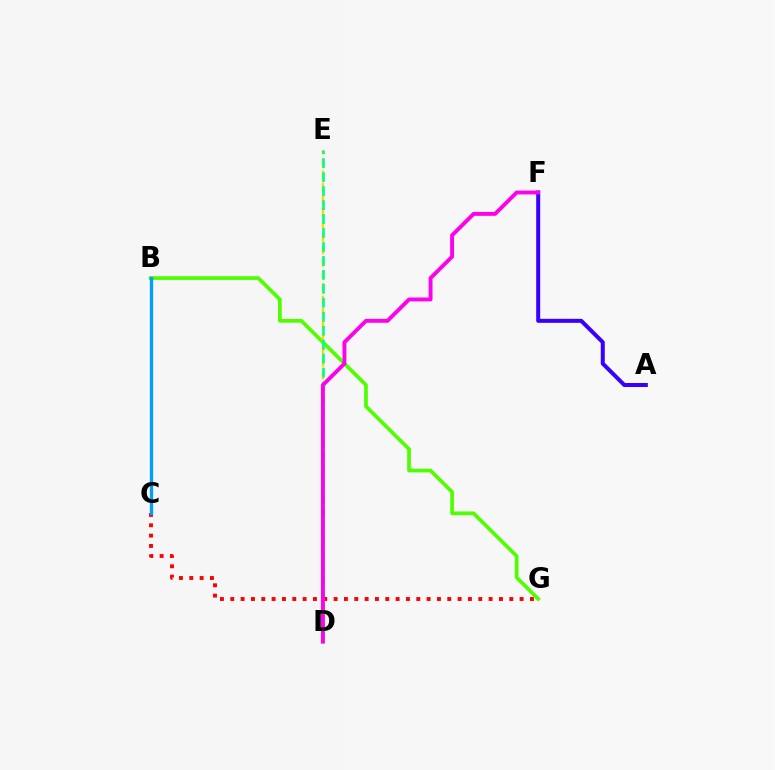{('B', 'G'): [{'color': '#4fff00', 'line_style': 'solid', 'thickness': 2.67}], ('D', 'E'): [{'color': '#ffd500', 'line_style': 'dashed', 'thickness': 1.7}, {'color': '#00ff86', 'line_style': 'dashed', 'thickness': 1.9}], ('C', 'G'): [{'color': '#ff0000', 'line_style': 'dotted', 'thickness': 2.81}], ('A', 'F'): [{'color': '#3700ff', 'line_style': 'solid', 'thickness': 2.89}], ('D', 'F'): [{'color': '#ff00ed', 'line_style': 'solid', 'thickness': 2.8}], ('B', 'C'): [{'color': '#009eff', 'line_style': 'solid', 'thickness': 2.37}]}